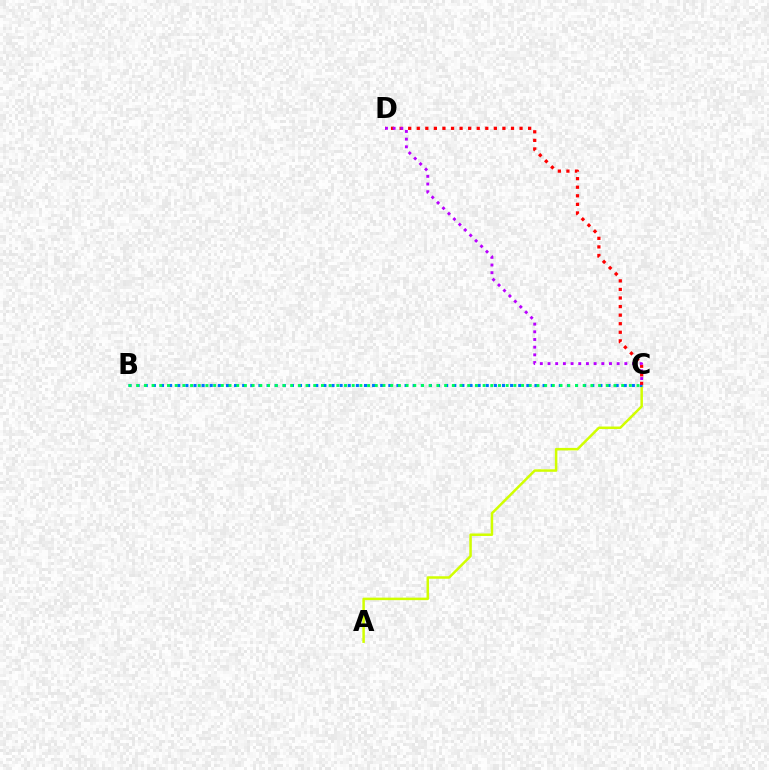{('A', 'C'): [{'color': '#d1ff00', 'line_style': 'solid', 'thickness': 1.8}], ('B', 'C'): [{'color': '#0074ff', 'line_style': 'dotted', 'thickness': 2.21}, {'color': '#00ff5c', 'line_style': 'dotted', 'thickness': 2.09}], ('C', 'D'): [{'color': '#ff0000', 'line_style': 'dotted', 'thickness': 2.33}, {'color': '#b900ff', 'line_style': 'dotted', 'thickness': 2.09}]}